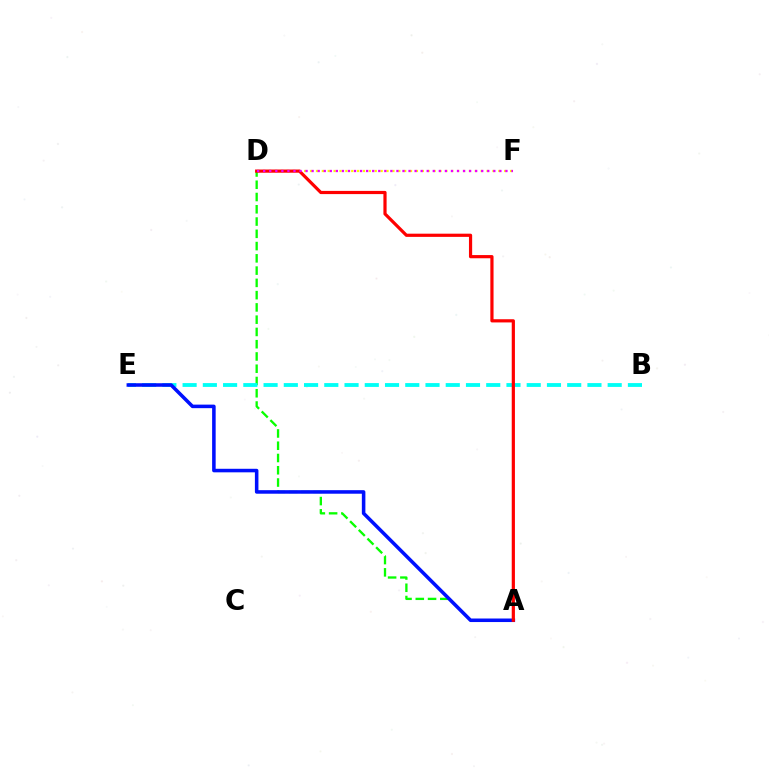{('A', 'D'): [{'color': '#08ff00', 'line_style': 'dashed', 'thickness': 1.67}, {'color': '#ff0000', 'line_style': 'solid', 'thickness': 2.3}], ('B', 'E'): [{'color': '#00fff6', 'line_style': 'dashed', 'thickness': 2.75}], ('D', 'F'): [{'color': '#fcf500', 'line_style': 'dotted', 'thickness': 1.6}, {'color': '#ee00ff', 'line_style': 'dotted', 'thickness': 1.65}], ('A', 'E'): [{'color': '#0010ff', 'line_style': 'solid', 'thickness': 2.55}]}